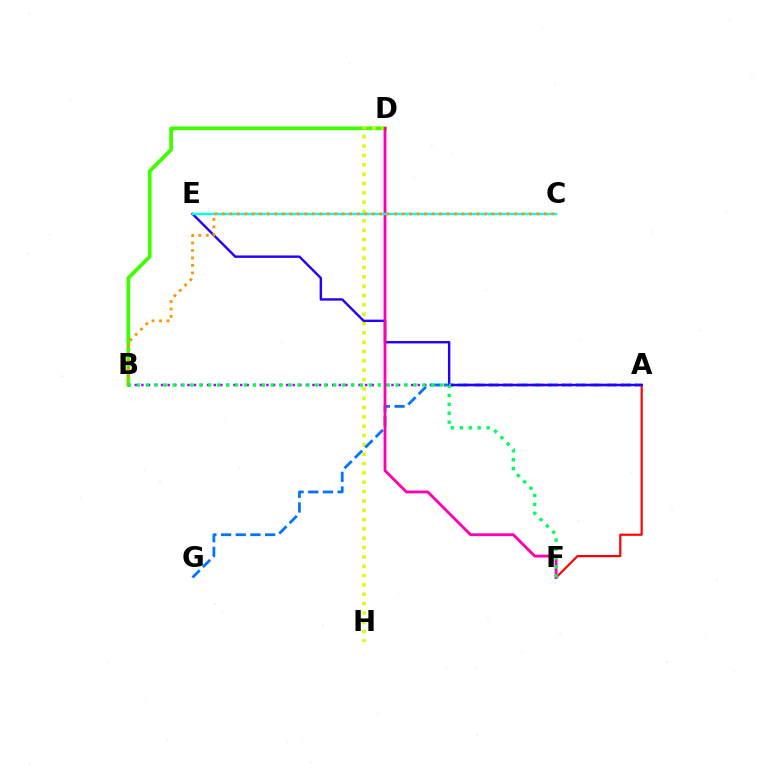{('B', 'D'): [{'color': '#3dff00', 'line_style': 'solid', 'thickness': 2.69}], ('D', 'H'): [{'color': '#d1ff00', 'line_style': 'dotted', 'thickness': 2.54}], ('A', 'F'): [{'color': '#ff0000', 'line_style': 'solid', 'thickness': 1.56}], ('A', 'B'): [{'color': '#b900ff', 'line_style': 'dotted', 'thickness': 1.79}], ('A', 'G'): [{'color': '#0074ff', 'line_style': 'dashed', 'thickness': 1.99}], ('A', 'E'): [{'color': '#2500ff', 'line_style': 'solid', 'thickness': 1.73}], ('D', 'F'): [{'color': '#ff00ac', 'line_style': 'solid', 'thickness': 2.04}], ('C', 'E'): [{'color': '#00fff6', 'line_style': 'solid', 'thickness': 1.72}], ('B', 'C'): [{'color': '#ff9400', 'line_style': 'dotted', 'thickness': 2.03}], ('B', 'F'): [{'color': '#00ff5c', 'line_style': 'dotted', 'thickness': 2.42}]}